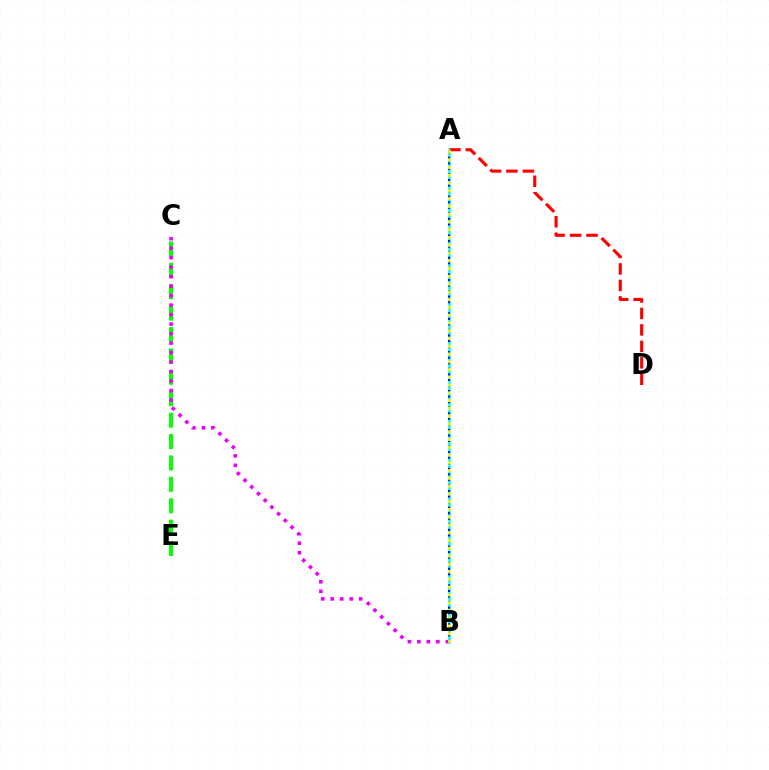{('A', 'D'): [{'color': '#ff0000', 'line_style': 'dashed', 'thickness': 2.24}], ('C', 'E'): [{'color': '#08ff00', 'line_style': 'dashed', 'thickness': 2.91}], ('B', 'C'): [{'color': '#ee00ff', 'line_style': 'dotted', 'thickness': 2.58}], ('A', 'B'): [{'color': '#00fff6', 'line_style': 'solid', 'thickness': 1.81}, {'color': '#0010ff', 'line_style': 'dotted', 'thickness': 1.51}, {'color': '#fcf500', 'line_style': 'dotted', 'thickness': 2.11}]}